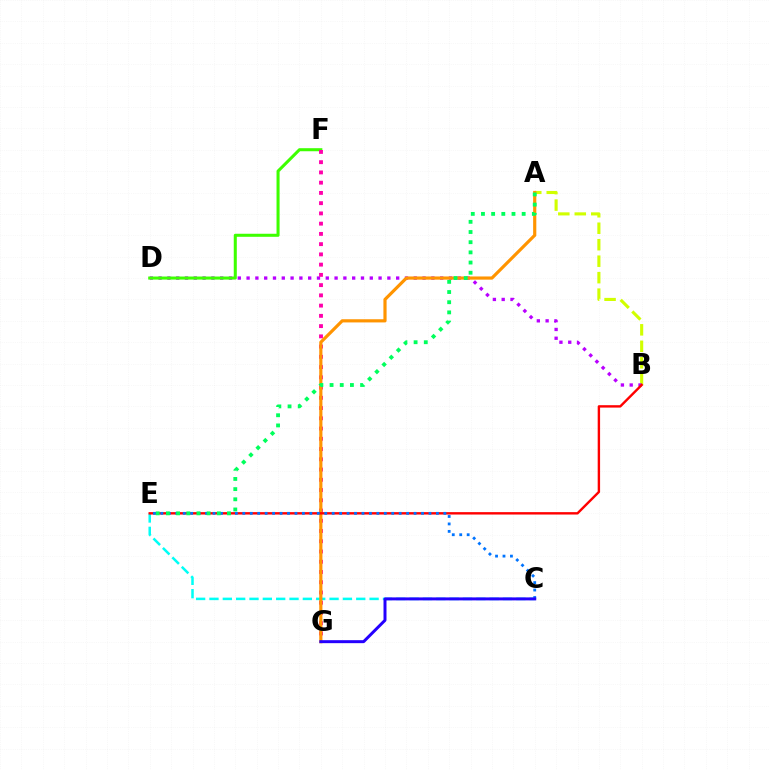{('A', 'B'): [{'color': '#d1ff00', 'line_style': 'dashed', 'thickness': 2.24}], ('B', 'D'): [{'color': '#b900ff', 'line_style': 'dotted', 'thickness': 2.39}], ('C', 'E'): [{'color': '#00fff6', 'line_style': 'dashed', 'thickness': 1.81}, {'color': '#0074ff', 'line_style': 'dotted', 'thickness': 2.02}], ('D', 'F'): [{'color': '#3dff00', 'line_style': 'solid', 'thickness': 2.19}], ('F', 'G'): [{'color': '#ff00ac', 'line_style': 'dotted', 'thickness': 2.78}], ('A', 'G'): [{'color': '#ff9400', 'line_style': 'solid', 'thickness': 2.29}], ('B', 'E'): [{'color': '#ff0000', 'line_style': 'solid', 'thickness': 1.73}], ('A', 'E'): [{'color': '#00ff5c', 'line_style': 'dotted', 'thickness': 2.76}], ('C', 'G'): [{'color': '#2500ff', 'line_style': 'solid', 'thickness': 2.15}]}